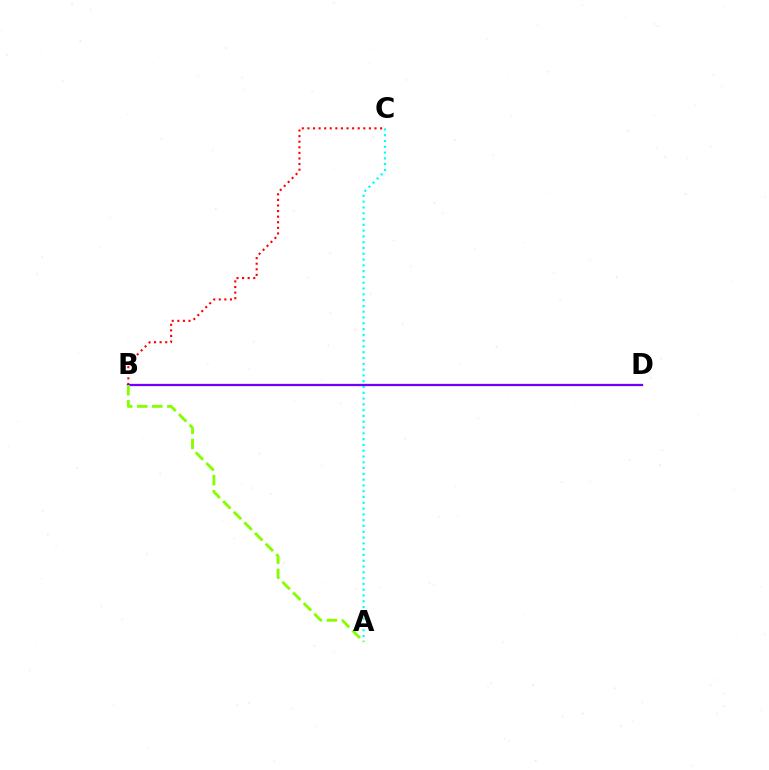{('A', 'C'): [{'color': '#00fff6', 'line_style': 'dotted', 'thickness': 1.57}], ('B', 'C'): [{'color': '#ff0000', 'line_style': 'dotted', 'thickness': 1.52}], ('B', 'D'): [{'color': '#7200ff', 'line_style': 'solid', 'thickness': 1.65}], ('A', 'B'): [{'color': '#84ff00', 'line_style': 'dashed', 'thickness': 2.04}]}